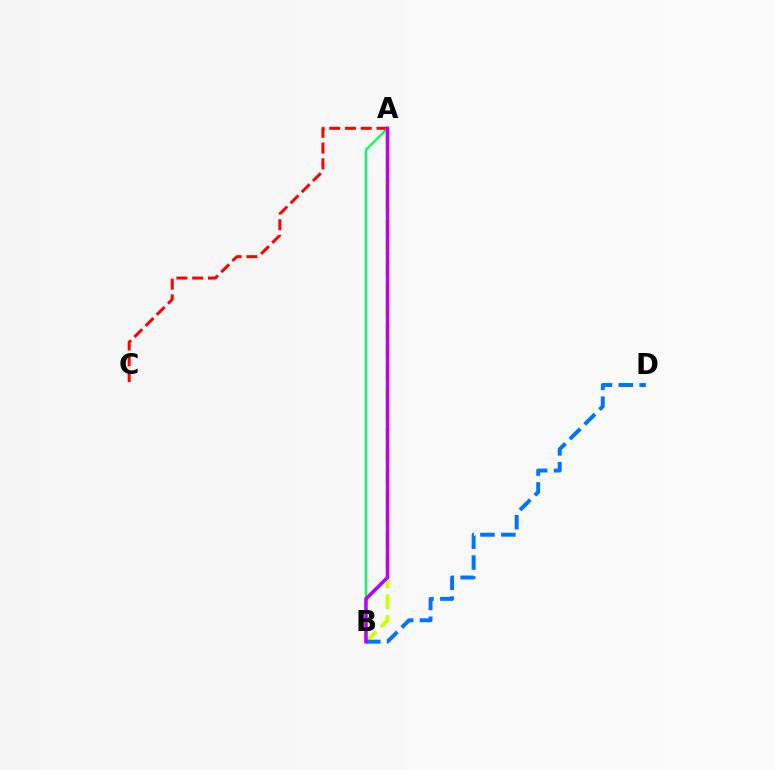{('A', 'B'): [{'color': '#00ff5c', 'line_style': 'solid', 'thickness': 1.63}, {'color': '#d1ff00', 'line_style': 'dashed', 'thickness': 2.83}, {'color': '#b900ff', 'line_style': 'solid', 'thickness': 2.52}], ('A', 'C'): [{'color': '#ff0000', 'line_style': 'dashed', 'thickness': 2.14}], ('B', 'D'): [{'color': '#0074ff', 'line_style': 'dashed', 'thickness': 2.83}]}